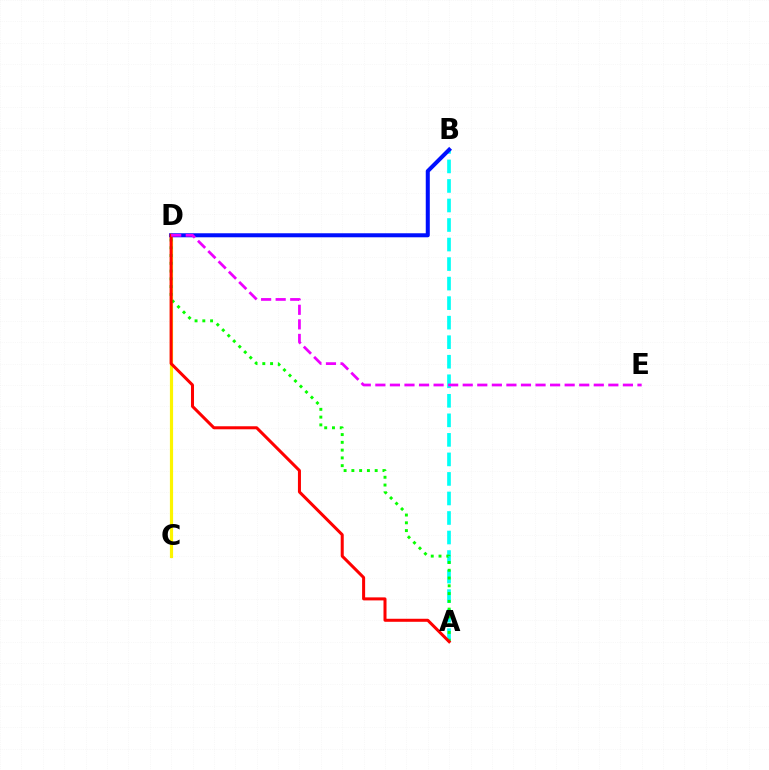{('C', 'D'): [{'color': '#fcf500', 'line_style': 'solid', 'thickness': 2.29}], ('A', 'B'): [{'color': '#00fff6', 'line_style': 'dashed', 'thickness': 2.65}], ('A', 'D'): [{'color': '#08ff00', 'line_style': 'dotted', 'thickness': 2.11}, {'color': '#ff0000', 'line_style': 'solid', 'thickness': 2.18}], ('B', 'D'): [{'color': '#0010ff', 'line_style': 'solid', 'thickness': 2.9}], ('D', 'E'): [{'color': '#ee00ff', 'line_style': 'dashed', 'thickness': 1.98}]}